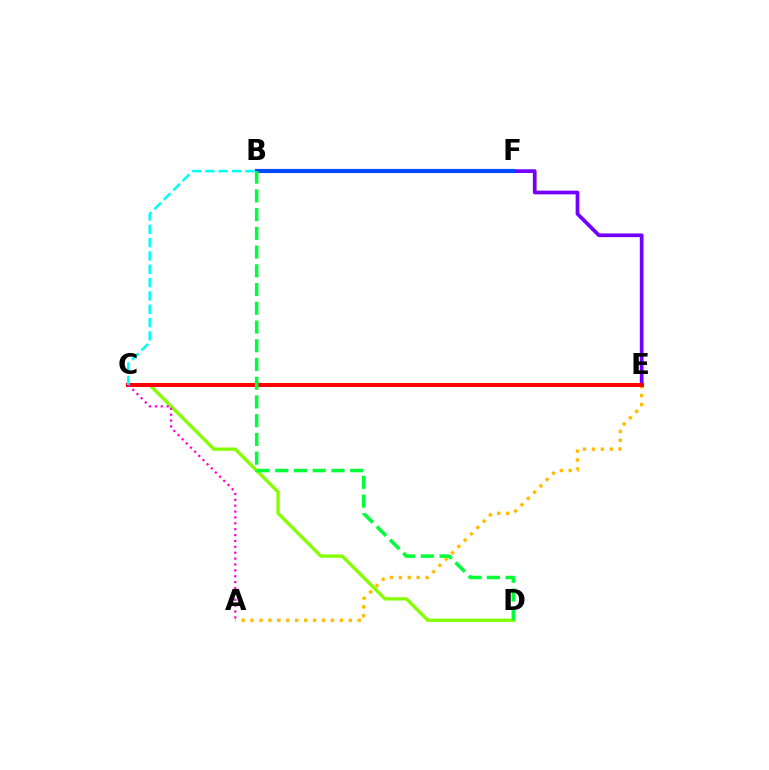{('C', 'D'): [{'color': '#84ff00', 'line_style': 'solid', 'thickness': 2.39}], ('E', 'F'): [{'color': '#7200ff', 'line_style': 'solid', 'thickness': 2.67}], ('B', 'F'): [{'color': '#004bff', 'line_style': 'solid', 'thickness': 2.99}], ('A', 'E'): [{'color': '#ffbd00', 'line_style': 'dotted', 'thickness': 2.42}], ('C', 'E'): [{'color': '#ff0000', 'line_style': 'solid', 'thickness': 2.89}], ('A', 'C'): [{'color': '#ff00cf', 'line_style': 'dotted', 'thickness': 1.6}], ('B', 'D'): [{'color': '#00ff39', 'line_style': 'dashed', 'thickness': 2.54}], ('B', 'C'): [{'color': '#00fff6', 'line_style': 'dashed', 'thickness': 1.81}]}